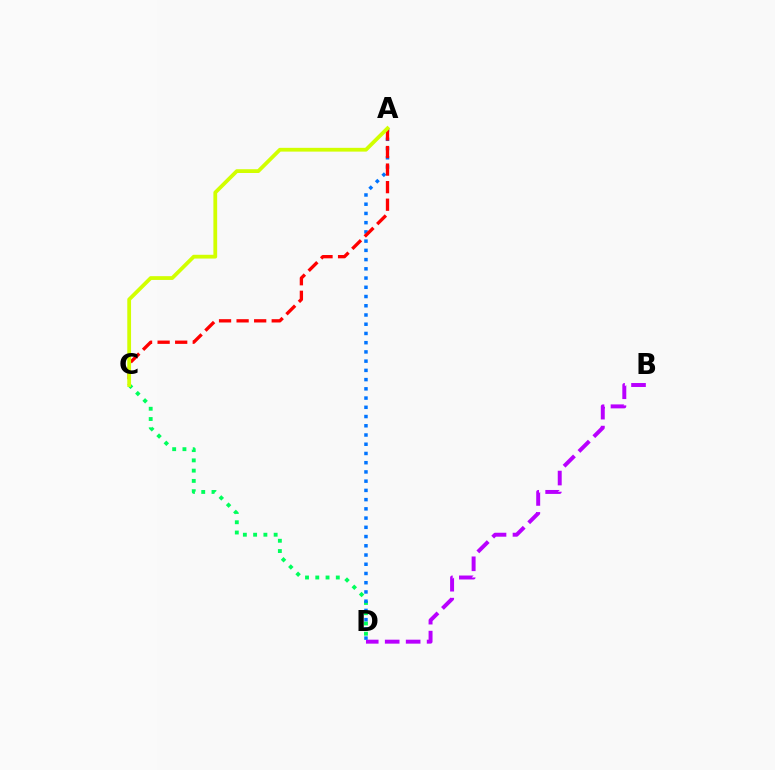{('B', 'D'): [{'color': '#b900ff', 'line_style': 'dashed', 'thickness': 2.85}], ('C', 'D'): [{'color': '#00ff5c', 'line_style': 'dotted', 'thickness': 2.79}], ('A', 'D'): [{'color': '#0074ff', 'line_style': 'dotted', 'thickness': 2.51}], ('A', 'C'): [{'color': '#ff0000', 'line_style': 'dashed', 'thickness': 2.39}, {'color': '#d1ff00', 'line_style': 'solid', 'thickness': 2.72}]}